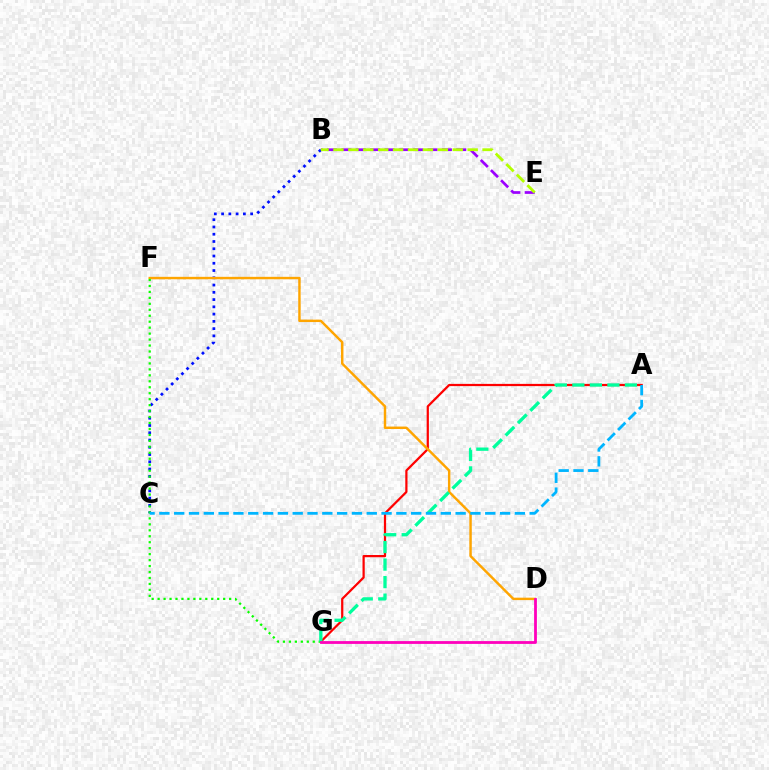{('B', 'E'): [{'color': '#9b00ff', 'line_style': 'dashed', 'thickness': 1.95}, {'color': '#b3ff00', 'line_style': 'dashed', 'thickness': 2.03}], ('B', 'C'): [{'color': '#0010ff', 'line_style': 'dotted', 'thickness': 1.97}], ('A', 'G'): [{'color': '#ff0000', 'line_style': 'solid', 'thickness': 1.6}, {'color': '#00ff9d', 'line_style': 'dashed', 'thickness': 2.38}], ('D', 'F'): [{'color': '#ffa500', 'line_style': 'solid', 'thickness': 1.76}], ('F', 'G'): [{'color': '#08ff00', 'line_style': 'dotted', 'thickness': 1.62}], ('D', 'G'): [{'color': '#ff00bd', 'line_style': 'solid', 'thickness': 2.02}], ('A', 'C'): [{'color': '#00b5ff', 'line_style': 'dashed', 'thickness': 2.01}]}